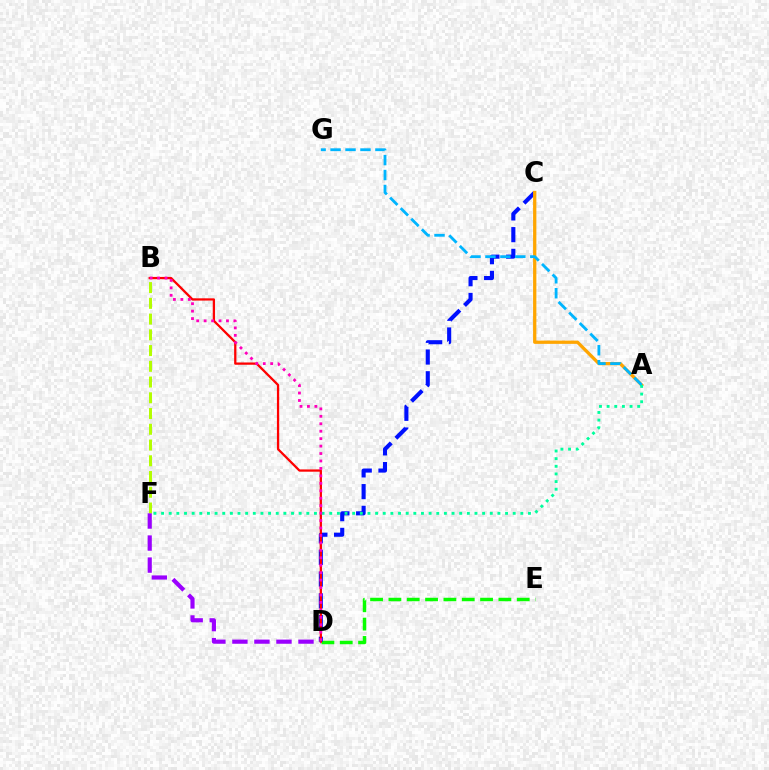{('D', 'E'): [{'color': '#08ff00', 'line_style': 'dashed', 'thickness': 2.49}], ('C', 'D'): [{'color': '#0010ff', 'line_style': 'dashed', 'thickness': 2.95}], ('A', 'C'): [{'color': '#ffa500', 'line_style': 'solid', 'thickness': 2.36}], ('B', 'F'): [{'color': '#b3ff00', 'line_style': 'dashed', 'thickness': 2.14}], ('A', 'G'): [{'color': '#00b5ff', 'line_style': 'dashed', 'thickness': 2.03}], ('B', 'D'): [{'color': '#ff0000', 'line_style': 'solid', 'thickness': 1.64}, {'color': '#ff00bd', 'line_style': 'dotted', 'thickness': 2.02}], ('D', 'F'): [{'color': '#9b00ff', 'line_style': 'dashed', 'thickness': 2.99}], ('A', 'F'): [{'color': '#00ff9d', 'line_style': 'dotted', 'thickness': 2.08}]}